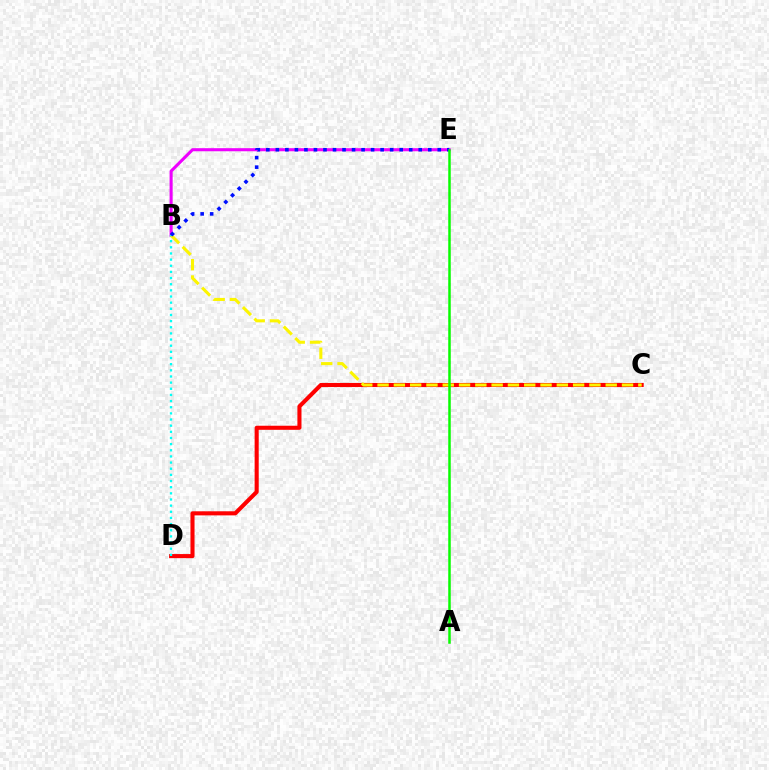{('C', 'D'): [{'color': '#ff0000', 'line_style': 'solid', 'thickness': 2.94}], ('B', 'E'): [{'color': '#ee00ff', 'line_style': 'solid', 'thickness': 2.22}, {'color': '#0010ff', 'line_style': 'dotted', 'thickness': 2.59}], ('B', 'C'): [{'color': '#fcf500', 'line_style': 'dashed', 'thickness': 2.21}], ('B', 'D'): [{'color': '#00fff6', 'line_style': 'dotted', 'thickness': 1.67}], ('A', 'E'): [{'color': '#08ff00', 'line_style': 'solid', 'thickness': 1.8}]}